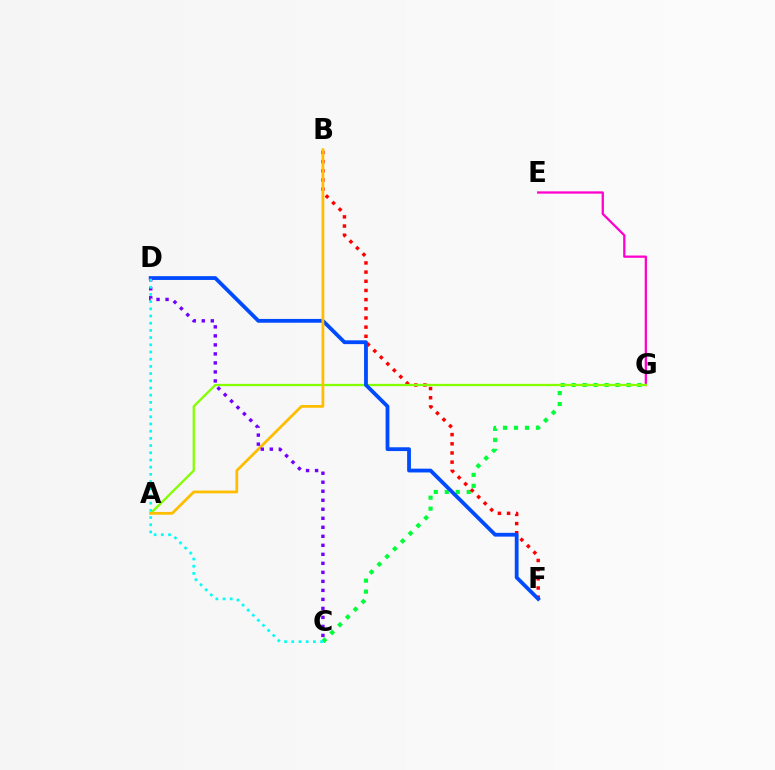{('C', 'G'): [{'color': '#00ff39', 'line_style': 'dotted', 'thickness': 2.98}], ('E', 'G'): [{'color': '#ff00cf', 'line_style': 'solid', 'thickness': 1.64}], ('B', 'F'): [{'color': '#ff0000', 'line_style': 'dotted', 'thickness': 2.49}], ('A', 'G'): [{'color': '#84ff00', 'line_style': 'solid', 'thickness': 1.65}], ('D', 'F'): [{'color': '#004bff', 'line_style': 'solid', 'thickness': 2.73}], ('A', 'B'): [{'color': '#ffbd00', 'line_style': 'solid', 'thickness': 1.99}], ('C', 'D'): [{'color': '#7200ff', 'line_style': 'dotted', 'thickness': 2.45}, {'color': '#00fff6', 'line_style': 'dotted', 'thickness': 1.96}]}